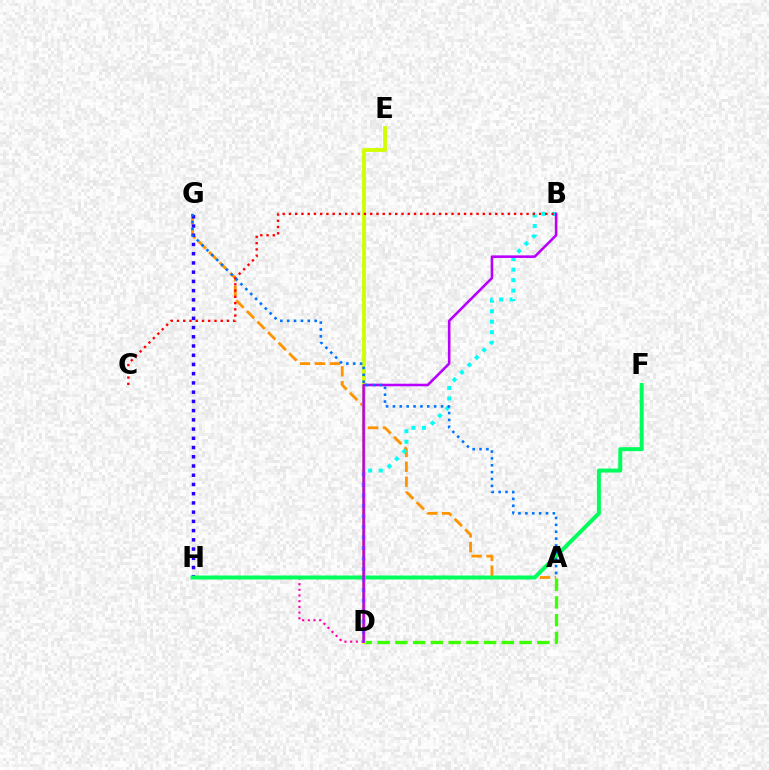{('A', 'D'): [{'color': '#3dff00', 'line_style': 'dashed', 'thickness': 2.41}], ('A', 'G'): [{'color': '#ff9400', 'line_style': 'dashed', 'thickness': 2.03}, {'color': '#0074ff', 'line_style': 'dotted', 'thickness': 1.87}], ('G', 'H'): [{'color': '#2500ff', 'line_style': 'dotted', 'thickness': 2.51}], ('D', 'E'): [{'color': '#d1ff00', 'line_style': 'solid', 'thickness': 2.76}], ('D', 'H'): [{'color': '#ff00ac', 'line_style': 'dotted', 'thickness': 1.55}], ('B', 'D'): [{'color': '#00fff6', 'line_style': 'dotted', 'thickness': 2.85}, {'color': '#b900ff', 'line_style': 'solid', 'thickness': 1.86}], ('F', 'H'): [{'color': '#00ff5c', 'line_style': 'solid', 'thickness': 2.86}], ('B', 'C'): [{'color': '#ff0000', 'line_style': 'dotted', 'thickness': 1.7}]}